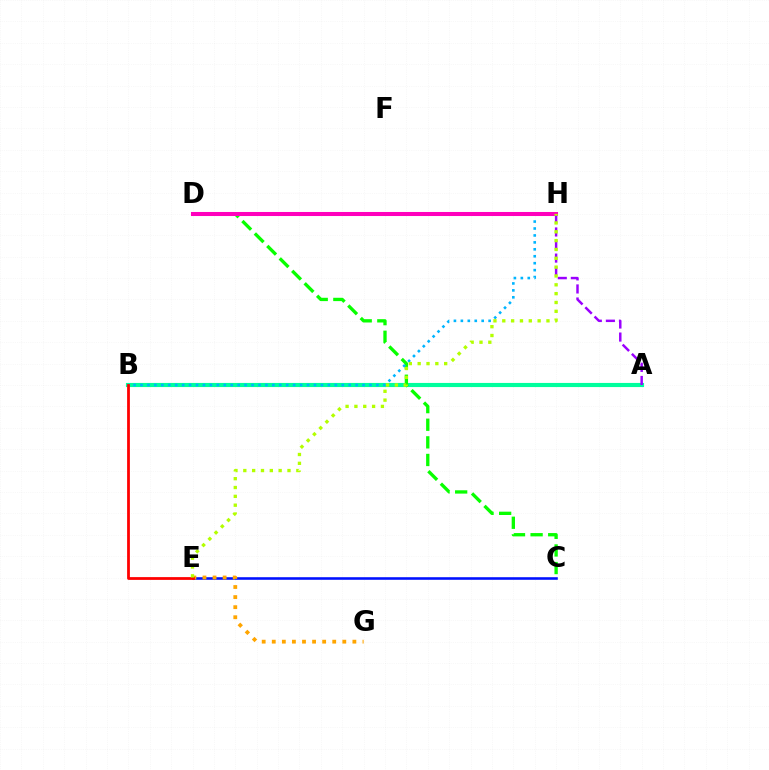{('A', 'B'): [{'color': '#00ff9d', 'line_style': 'solid', 'thickness': 2.97}], ('C', 'E'): [{'color': '#0010ff', 'line_style': 'solid', 'thickness': 1.86}], ('C', 'D'): [{'color': '#08ff00', 'line_style': 'dashed', 'thickness': 2.39}], ('B', 'H'): [{'color': '#00b5ff', 'line_style': 'dotted', 'thickness': 1.89}], ('E', 'G'): [{'color': '#ffa500', 'line_style': 'dotted', 'thickness': 2.74}], ('D', 'H'): [{'color': '#ff00bd', 'line_style': 'solid', 'thickness': 2.91}], ('B', 'E'): [{'color': '#ff0000', 'line_style': 'solid', 'thickness': 1.99}], ('A', 'H'): [{'color': '#9b00ff', 'line_style': 'dashed', 'thickness': 1.77}], ('E', 'H'): [{'color': '#b3ff00', 'line_style': 'dotted', 'thickness': 2.4}]}